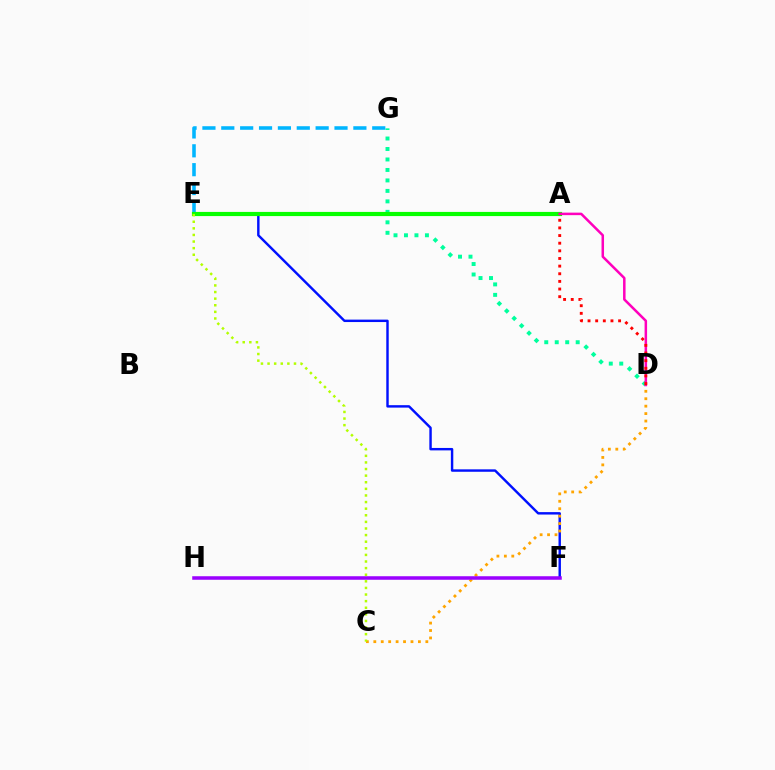{('D', 'G'): [{'color': '#00ff9d', 'line_style': 'dotted', 'thickness': 2.85}], ('E', 'G'): [{'color': '#00b5ff', 'line_style': 'dashed', 'thickness': 2.56}], ('E', 'F'): [{'color': '#0010ff', 'line_style': 'solid', 'thickness': 1.75}], ('A', 'E'): [{'color': '#08ff00', 'line_style': 'solid', 'thickness': 3.0}], ('C', 'D'): [{'color': '#ffa500', 'line_style': 'dotted', 'thickness': 2.02}], ('A', 'D'): [{'color': '#ff00bd', 'line_style': 'solid', 'thickness': 1.81}, {'color': '#ff0000', 'line_style': 'dotted', 'thickness': 2.08}], ('F', 'H'): [{'color': '#9b00ff', 'line_style': 'solid', 'thickness': 2.54}], ('C', 'E'): [{'color': '#b3ff00', 'line_style': 'dotted', 'thickness': 1.79}]}